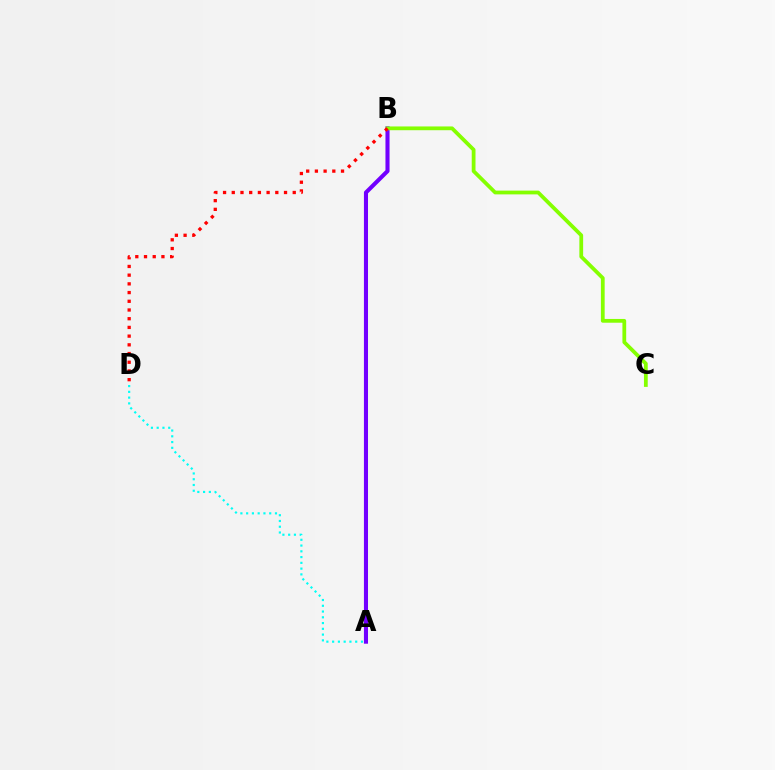{('A', 'B'): [{'color': '#7200ff', 'line_style': 'solid', 'thickness': 2.93}], ('A', 'D'): [{'color': '#00fff6', 'line_style': 'dotted', 'thickness': 1.57}], ('B', 'C'): [{'color': '#84ff00', 'line_style': 'solid', 'thickness': 2.71}], ('B', 'D'): [{'color': '#ff0000', 'line_style': 'dotted', 'thickness': 2.37}]}